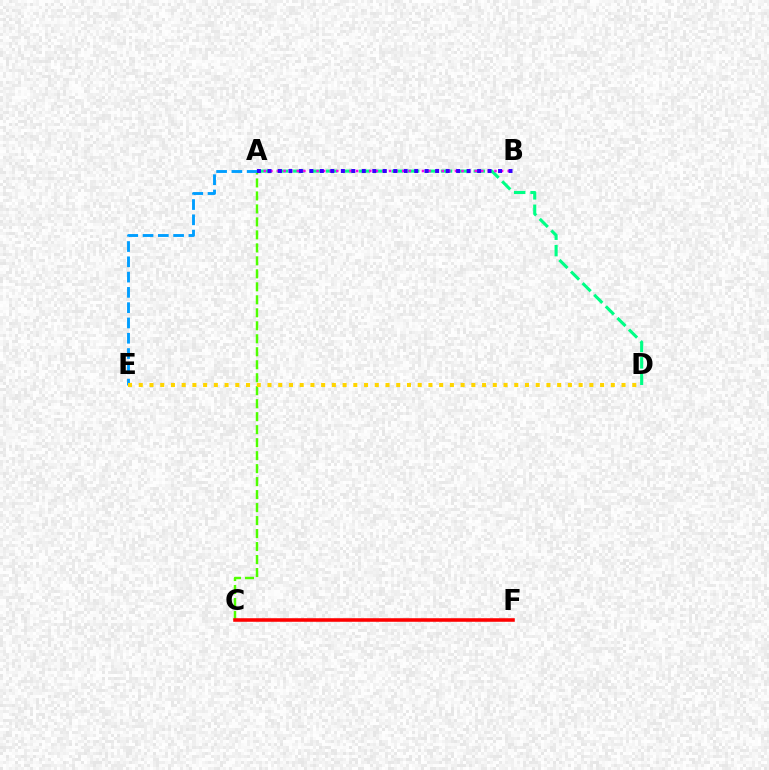{('A', 'C'): [{'color': '#4fff00', 'line_style': 'dashed', 'thickness': 1.76}], ('A', 'D'): [{'color': '#00ff86', 'line_style': 'dashed', 'thickness': 2.23}], ('A', 'B'): [{'color': '#ff00ed', 'line_style': 'dotted', 'thickness': 1.79}, {'color': '#3700ff', 'line_style': 'dotted', 'thickness': 2.85}], ('C', 'F'): [{'color': '#ff0000', 'line_style': 'solid', 'thickness': 2.57}], ('A', 'E'): [{'color': '#009eff', 'line_style': 'dashed', 'thickness': 2.08}], ('D', 'E'): [{'color': '#ffd500', 'line_style': 'dotted', 'thickness': 2.91}]}